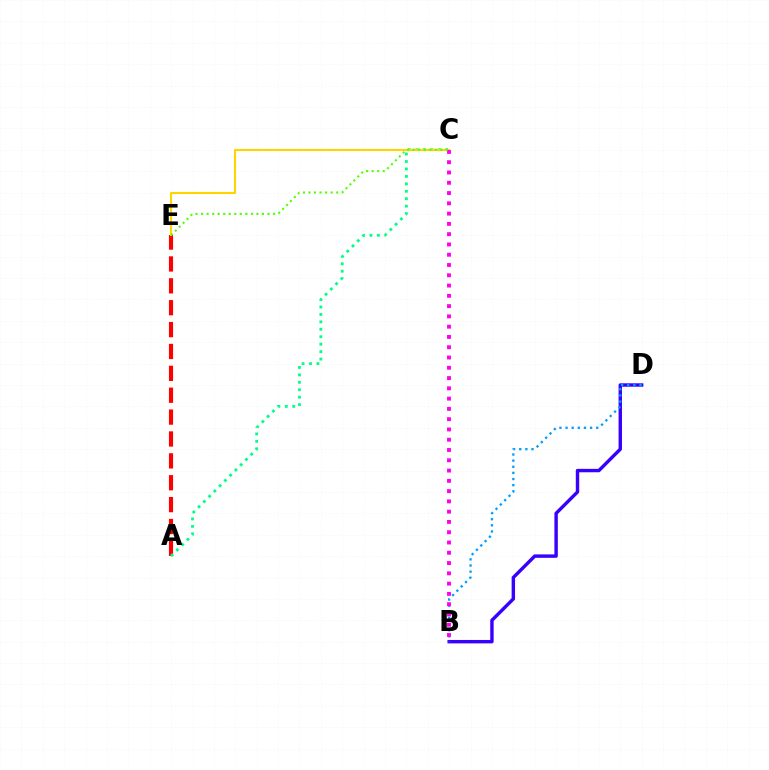{('B', 'D'): [{'color': '#3700ff', 'line_style': 'solid', 'thickness': 2.45}, {'color': '#009eff', 'line_style': 'dotted', 'thickness': 1.67}], ('A', 'E'): [{'color': '#ff0000', 'line_style': 'dashed', 'thickness': 2.97}], ('A', 'C'): [{'color': '#00ff86', 'line_style': 'dotted', 'thickness': 2.02}], ('C', 'E'): [{'color': '#ffd500', 'line_style': 'solid', 'thickness': 1.53}, {'color': '#4fff00', 'line_style': 'dotted', 'thickness': 1.5}], ('B', 'C'): [{'color': '#ff00ed', 'line_style': 'dotted', 'thickness': 2.79}]}